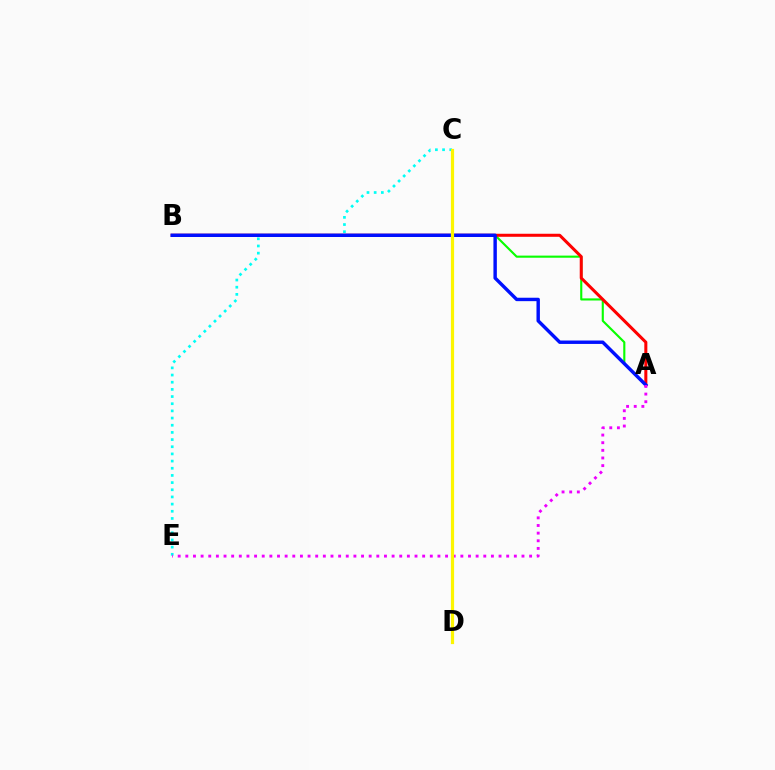{('A', 'B'): [{'color': '#08ff00', 'line_style': 'solid', 'thickness': 1.53}, {'color': '#ff0000', 'line_style': 'solid', 'thickness': 2.19}, {'color': '#0010ff', 'line_style': 'solid', 'thickness': 2.46}], ('C', 'E'): [{'color': '#00fff6', 'line_style': 'dotted', 'thickness': 1.95}], ('A', 'E'): [{'color': '#ee00ff', 'line_style': 'dotted', 'thickness': 2.08}], ('C', 'D'): [{'color': '#fcf500', 'line_style': 'solid', 'thickness': 2.31}]}